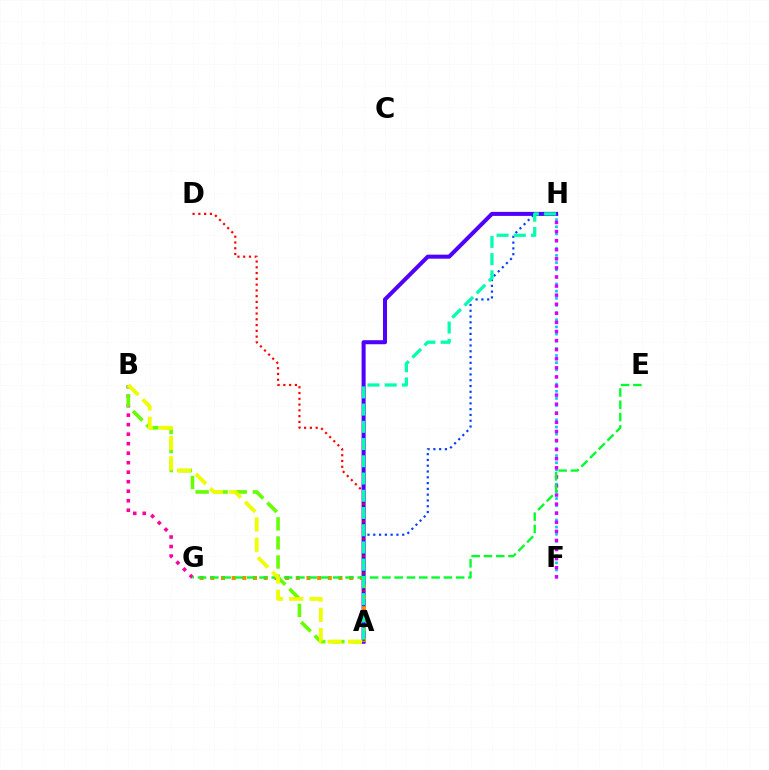{('F', 'H'): [{'color': '#00c7ff', 'line_style': 'dotted', 'thickness': 1.94}, {'color': '#d600ff', 'line_style': 'dotted', 'thickness': 2.47}], ('B', 'G'): [{'color': '#ff00a0', 'line_style': 'dotted', 'thickness': 2.58}], ('A', 'B'): [{'color': '#66ff00', 'line_style': 'dashed', 'thickness': 2.59}, {'color': '#eeff00', 'line_style': 'dashed', 'thickness': 2.76}], ('A', 'H'): [{'color': '#4f00ff', 'line_style': 'solid', 'thickness': 2.9}, {'color': '#003fff', 'line_style': 'dotted', 'thickness': 1.57}, {'color': '#00ffaf', 'line_style': 'dashed', 'thickness': 2.34}], ('A', 'D'): [{'color': '#ff0000', 'line_style': 'dotted', 'thickness': 1.57}], ('A', 'G'): [{'color': '#ff8800', 'line_style': 'dotted', 'thickness': 2.9}], ('E', 'G'): [{'color': '#00ff27', 'line_style': 'dashed', 'thickness': 1.67}]}